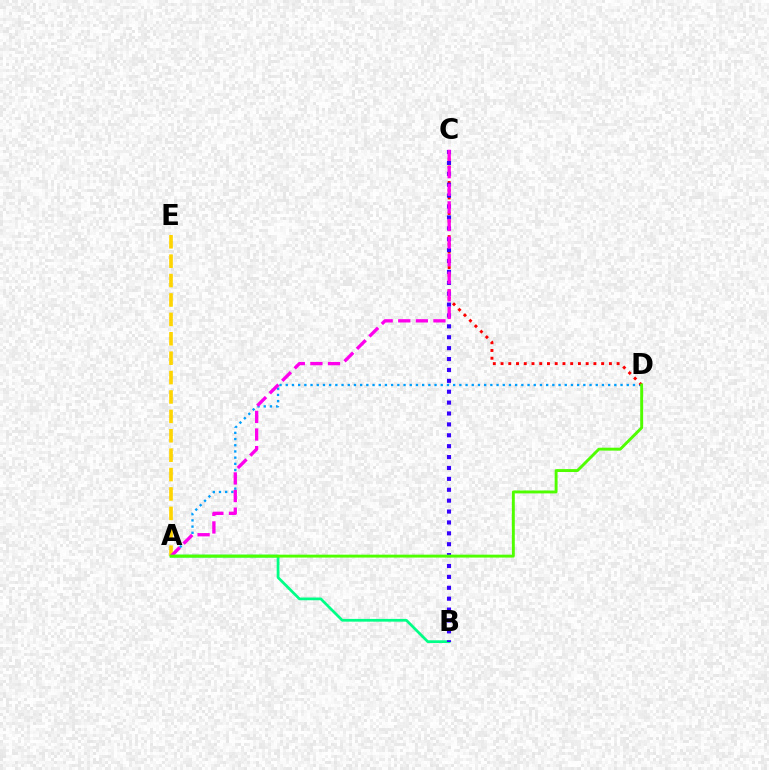{('A', 'D'): [{'color': '#009eff', 'line_style': 'dotted', 'thickness': 1.68}, {'color': '#4fff00', 'line_style': 'solid', 'thickness': 2.09}], ('C', 'D'): [{'color': '#ff0000', 'line_style': 'dotted', 'thickness': 2.1}], ('A', 'B'): [{'color': '#00ff86', 'line_style': 'solid', 'thickness': 1.97}], ('A', 'E'): [{'color': '#ffd500', 'line_style': 'dashed', 'thickness': 2.64}], ('B', 'C'): [{'color': '#3700ff', 'line_style': 'dotted', 'thickness': 2.96}], ('A', 'C'): [{'color': '#ff00ed', 'line_style': 'dashed', 'thickness': 2.39}]}